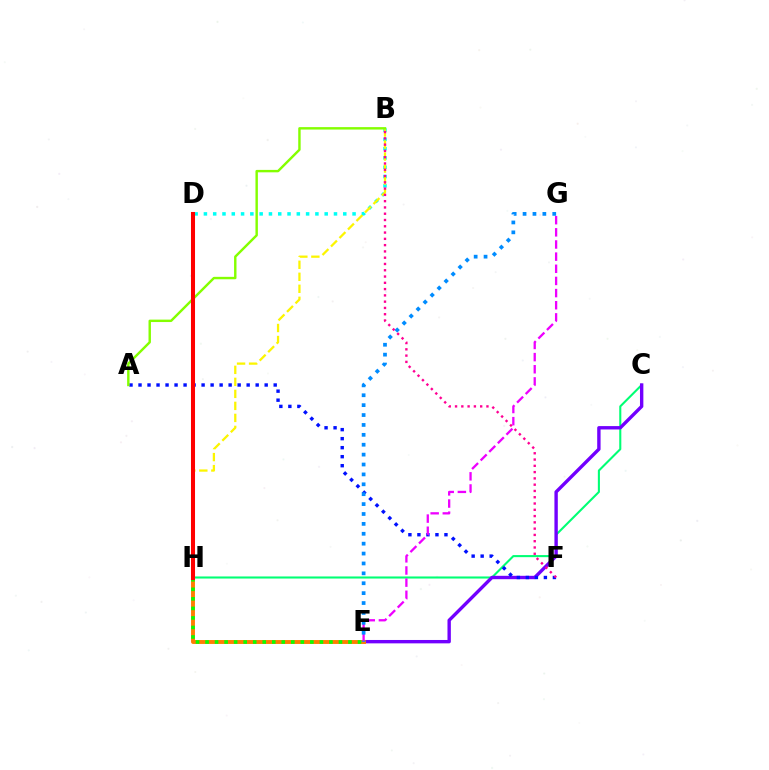{('C', 'H'): [{'color': '#00ff74', 'line_style': 'solid', 'thickness': 1.5}], ('C', 'E'): [{'color': '#7200ff', 'line_style': 'solid', 'thickness': 2.43}], ('E', 'H'): [{'color': '#ff7c00', 'line_style': 'solid', 'thickness': 2.81}, {'color': '#08ff00', 'line_style': 'dotted', 'thickness': 2.59}], ('B', 'D'): [{'color': '#00fff6', 'line_style': 'dotted', 'thickness': 2.52}], ('B', 'H'): [{'color': '#fcf500', 'line_style': 'dashed', 'thickness': 1.63}], ('A', 'F'): [{'color': '#0010ff', 'line_style': 'dotted', 'thickness': 2.45}], ('A', 'B'): [{'color': '#84ff00', 'line_style': 'solid', 'thickness': 1.75}], ('B', 'F'): [{'color': '#ff0094', 'line_style': 'dotted', 'thickness': 1.71}], ('D', 'H'): [{'color': '#ff0000', 'line_style': 'solid', 'thickness': 2.92}], ('E', 'G'): [{'color': '#ee00ff', 'line_style': 'dashed', 'thickness': 1.65}, {'color': '#008cff', 'line_style': 'dotted', 'thickness': 2.69}]}